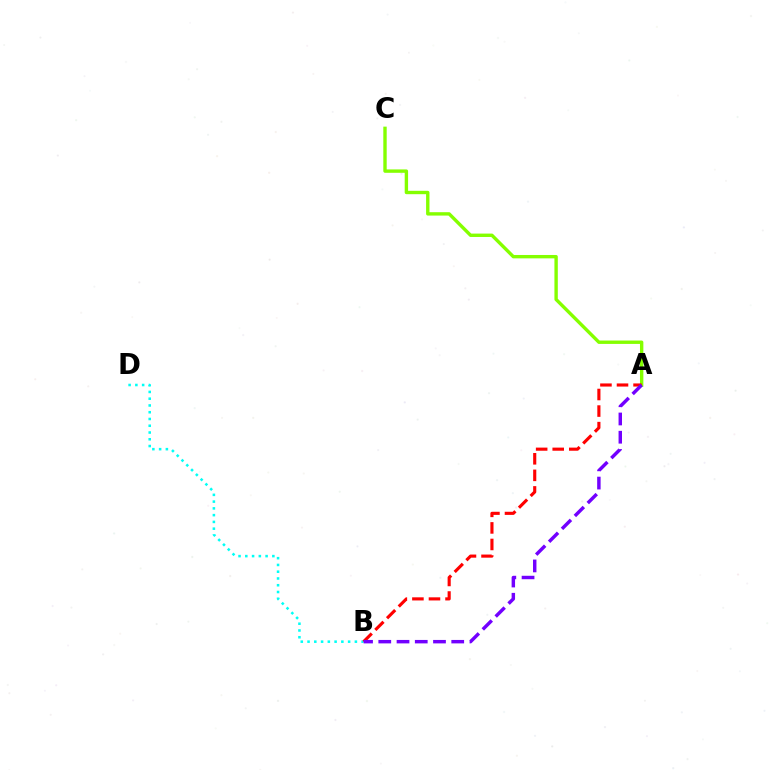{('A', 'C'): [{'color': '#84ff00', 'line_style': 'solid', 'thickness': 2.43}], ('B', 'D'): [{'color': '#00fff6', 'line_style': 'dotted', 'thickness': 1.84}], ('A', 'B'): [{'color': '#ff0000', 'line_style': 'dashed', 'thickness': 2.25}, {'color': '#7200ff', 'line_style': 'dashed', 'thickness': 2.48}]}